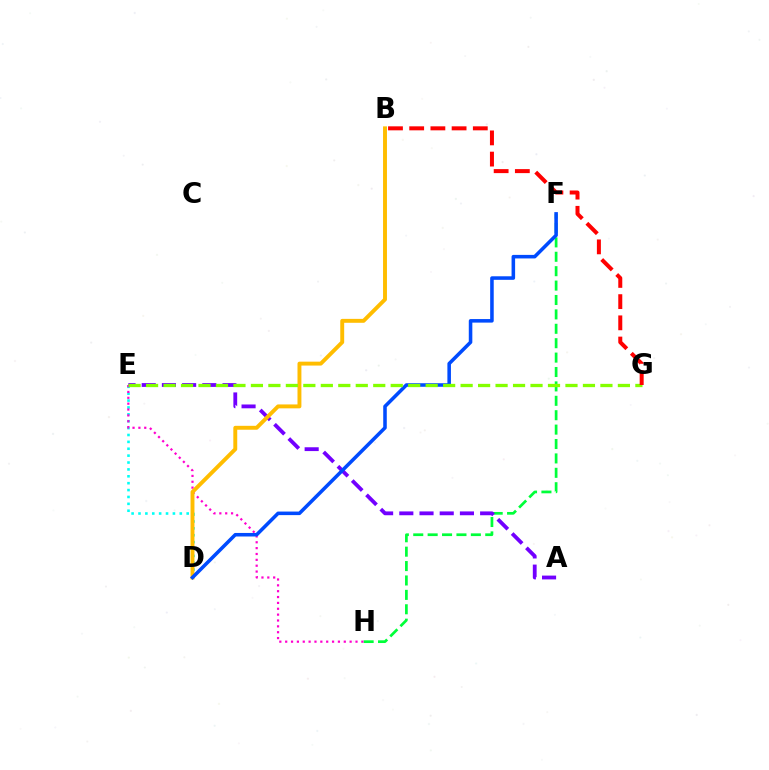{('F', 'H'): [{'color': '#00ff39', 'line_style': 'dashed', 'thickness': 1.96}], ('A', 'E'): [{'color': '#7200ff', 'line_style': 'dashed', 'thickness': 2.74}], ('D', 'E'): [{'color': '#00fff6', 'line_style': 'dotted', 'thickness': 1.87}], ('E', 'H'): [{'color': '#ff00cf', 'line_style': 'dotted', 'thickness': 1.59}], ('B', 'D'): [{'color': '#ffbd00', 'line_style': 'solid', 'thickness': 2.82}], ('D', 'F'): [{'color': '#004bff', 'line_style': 'solid', 'thickness': 2.55}], ('E', 'G'): [{'color': '#84ff00', 'line_style': 'dashed', 'thickness': 2.37}], ('B', 'G'): [{'color': '#ff0000', 'line_style': 'dashed', 'thickness': 2.88}]}